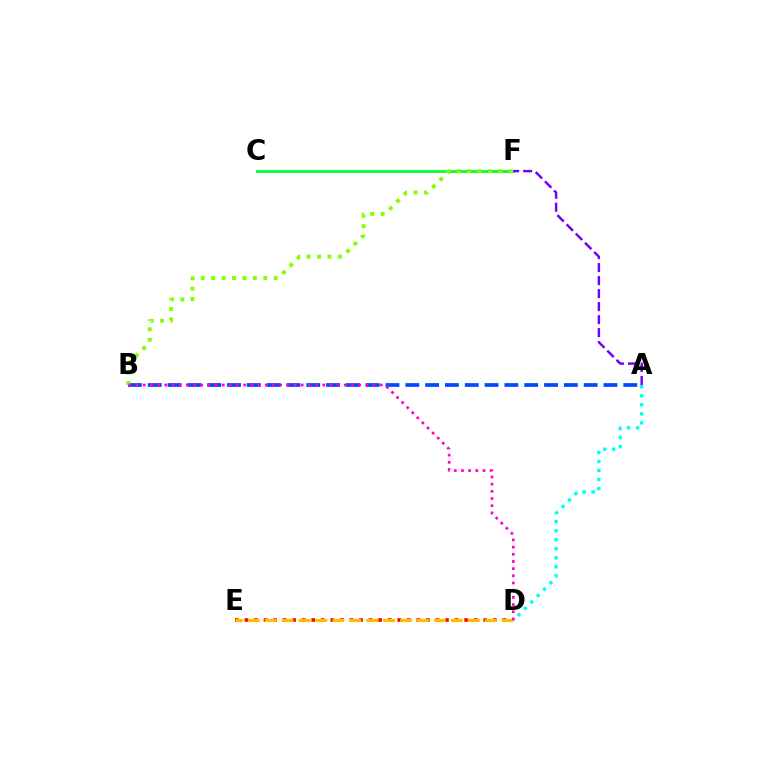{('A', 'B'): [{'color': '#004bff', 'line_style': 'dashed', 'thickness': 2.69}], ('C', 'F'): [{'color': '#00ff39', 'line_style': 'solid', 'thickness': 2.02}], ('A', 'D'): [{'color': '#00fff6', 'line_style': 'dotted', 'thickness': 2.46}], ('A', 'F'): [{'color': '#7200ff', 'line_style': 'dashed', 'thickness': 1.77}], ('B', 'F'): [{'color': '#84ff00', 'line_style': 'dotted', 'thickness': 2.83}], ('D', 'E'): [{'color': '#ff0000', 'line_style': 'dotted', 'thickness': 2.6}, {'color': '#ffbd00', 'line_style': 'dashed', 'thickness': 2.3}], ('B', 'D'): [{'color': '#ff00cf', 'line_style': 'dotted', 'thickness': 1.95}]}